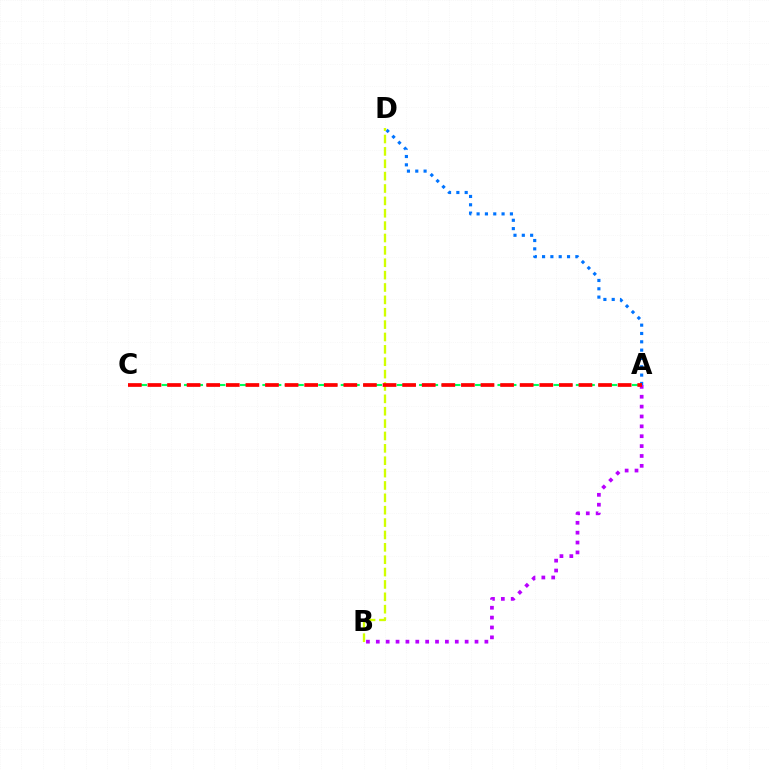{('A', 'C'): [{'color': '#00ff5c', 'line_style': 'dashed', 'thickness': 1.52}, {'color': '#ff0000', 'line_style': 'dashed', 'thickness': 2.66}], ('A', 'D'): [{'color': '#0074ff', 'line_style': 'dotted', 'thickness': 2.26}], ('A', 'B'): [{'color': '#b900ff', 'line_style': 'dotted', 'thickness': 2.68}], ('B', 'D'): [{'color': '#d1ff00', 'line_style': 'dashed', 'thickness': 1.68}]}